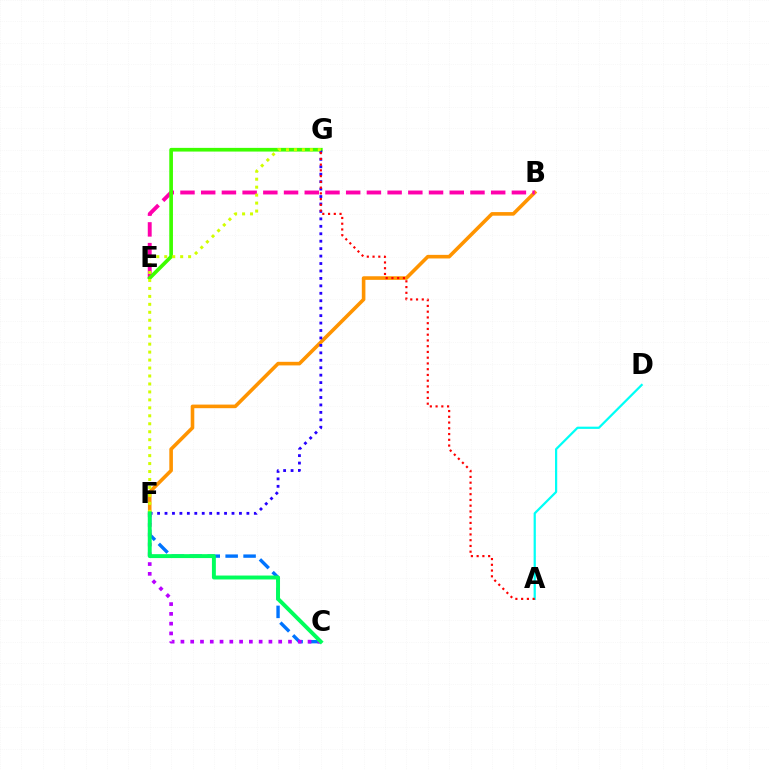{('B', 'F'): [{'color': '#ff9400', 'line_style': 'solid', 'thickness': 2.59}], ('B', 'E'): [{'color': '#ff00ac', 'line_style': 'dashed', 'thickness': 2.81}], ('E', 'G'): [{'color': '#3dff00', 'line_style': 'solid', 'thickness': 2.65}], ('F', 'G'): [{'color': '#2500ff', 'line_style': 'dotted', 'thickness': 2.02}, {'color': '#d1ff00', 'line_style': 'dotted', 'thickness': 2.16}], ('C', 'F'): [{'color': '#0074ff', 'line_style': 'dashed', 'thickness': 2.44}, {'color': '#b900ff', 'line_style': 'dotted', 'thickness': 2.66}, {'color': '#00ff5c', 'line_style': 'solid', 'thickness': 2.83}], ('A', 'D'): [{'color': '#00fff6', 'line_style': 'solid', 'thickness': 1.6}], ('A', 'G'): [{'color': '#ff0000', 'line_style': 'dotted', 'thickness': 1.56}]}